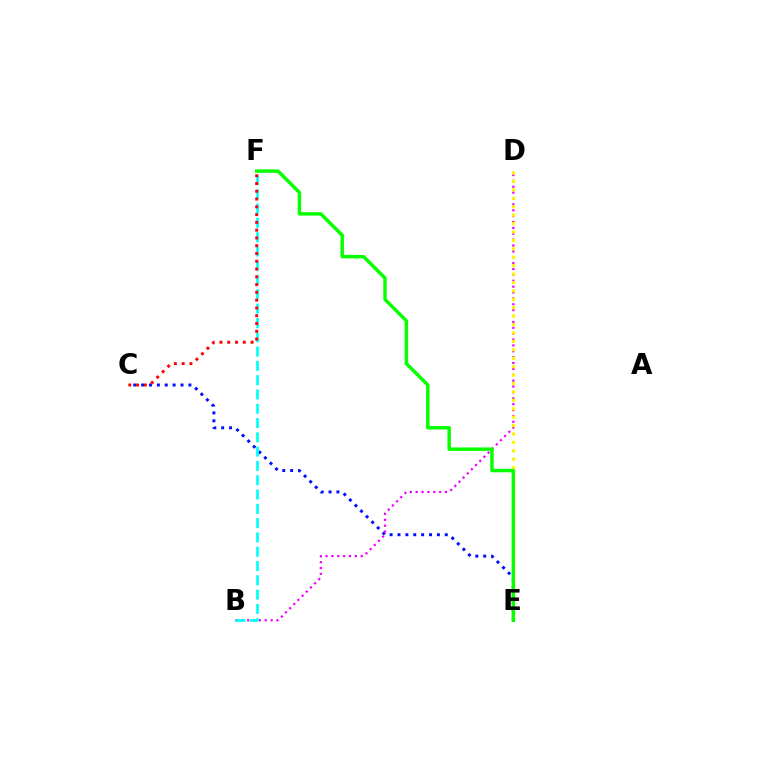{('C', 'E'): [{'color': '#0010ff', 'line_style': 'dotted', 'thickness': 2.14}], ('B', 'D'): [{'color': '#ee00ff', 'line_style': 'dotted', 'thickness': 1.6}], ('D', 'E'): [{'color': '#fcf500', 'line_style': 'dotted', 'thickness': 2.29}], ('B', 'F'): [{'color': '#00fff6', 'line_style': 'dashed', 'thickness': 1.94}], ('C', 'F'): [{'color': '#ff0000', 'line_style': 'dotted', 'thickness': 2.11}], ('E', 'F'): [{'color': '#08ff00', 'line_style': 'solid', 'thickness': 2.48}]}